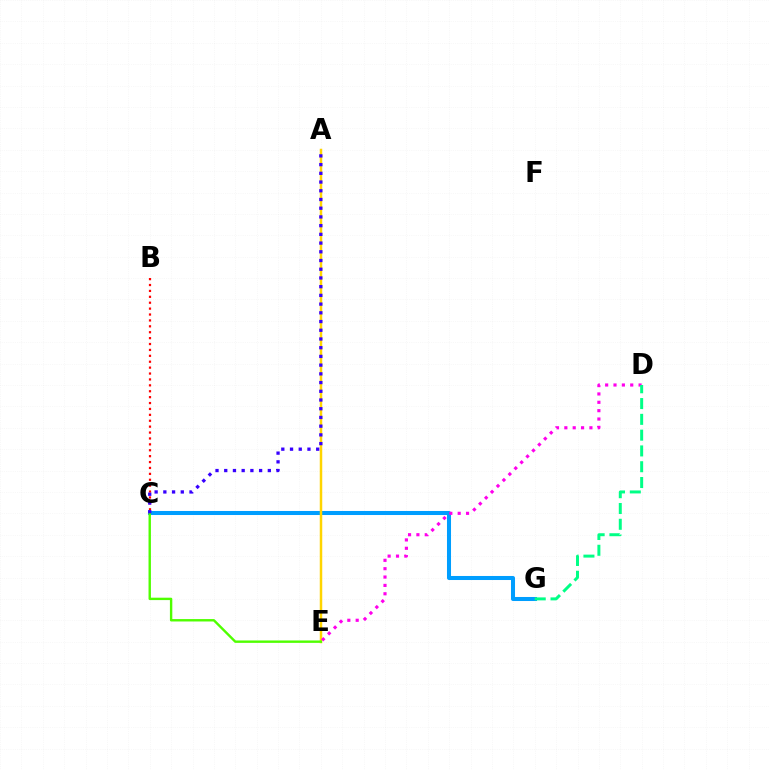{('B', 'C'): [{'color': '#ff0000', 'line_style': 'dotted', 'thickness': 1.6}], ('C', 'G'): [{'color': '#009eff', 'line_style': 'solid', 'thickness': 2.91}], ('A', 'E'): [{'color': '#ffd500', 'line_style': 'solid', 'thickness': 1.79}], ('C', 'E'): [{'color': '#4fff00', 'line_style': 'solid', 'thickness': 1.72}], ('D', 'E'): [{'color': '#ff00ed', 'line_style': 'dotted', 'thickness': 2.27}], ('D', 'G'): [{'color': '#00ff86', 'line_style': 'dashed', 'thickness': 2.15}], ('A', 'C'): [{'color': '#3700ff', 'line_style': 'dotted', 'thickness': 2.37}]}